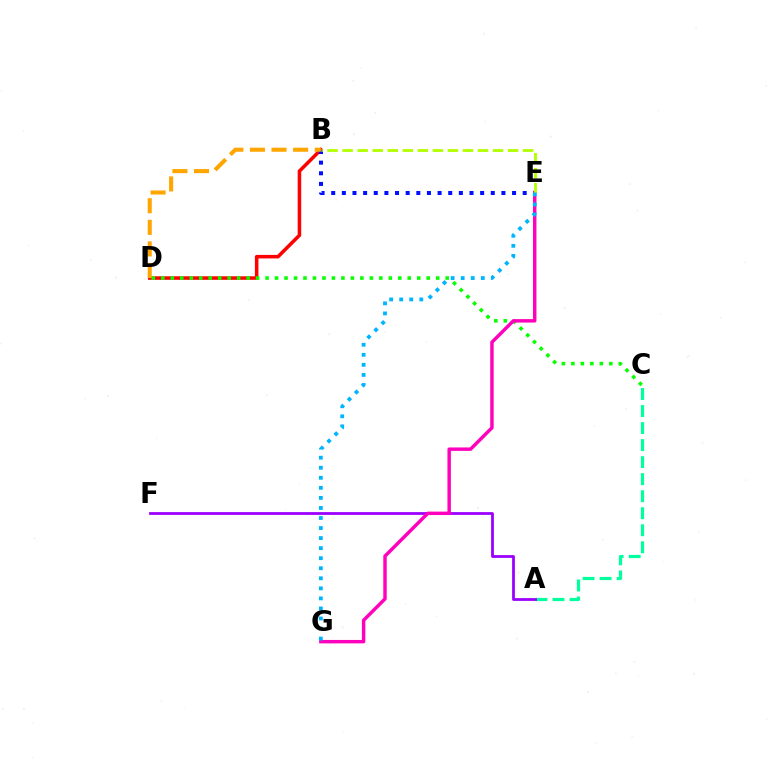{('B', 'D'): [{'color': '#ff0000', 'line_style': 'solid', 'thickness': 2.54}, {'color': '#ffa500', 'line_style': 'dashed', 'thickness': 2.93}], ('A', 'C'): [{'color': '#00ff9d', 'line_style': 'dashed', 'thickness': 2.31}], ('C', 'D'): [{'color': '#08ff00', 'line_style': 'dotted', 'thickness': 2.58}], ('A', 'F'): [{'color': '#9b00ff', 'line_style': 'solid', 'thickness': 2.01}], ('B', 'E'): [{'color': '#0010ff', 'line_style': 'dotted', 'thickness': 2.89}, {'color': '#b3ff00', 'line_style': 'dashed', 'thickness': 2.04}], ('E', 'G'): [{'color': '#ff00bd', 'line_style': 'solid', 'thickness': 2.47}, {'color': '#00b5ff', 'line_style': 'dotted', 'thickness': 2.73}]}